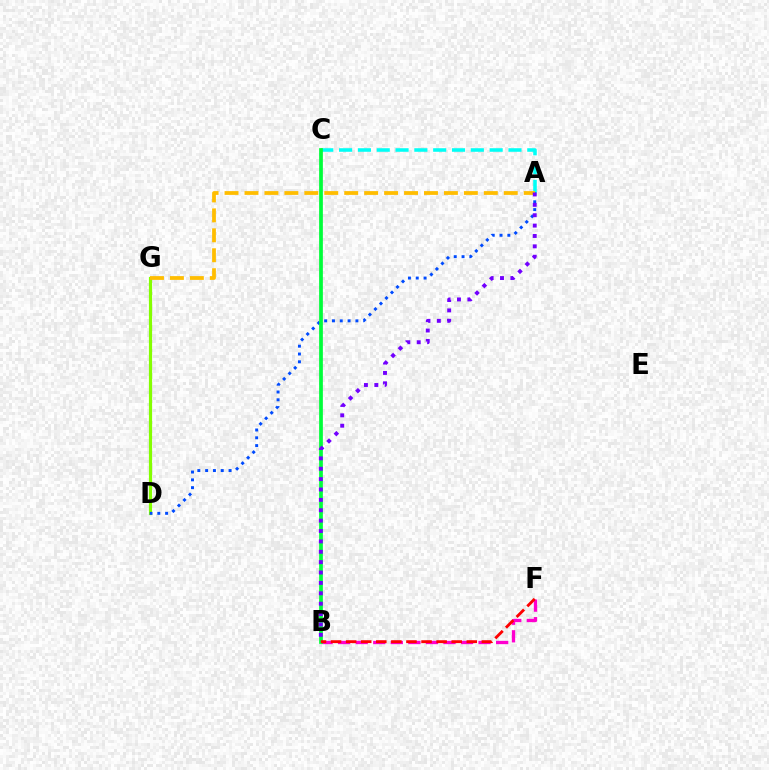{('A', 'C'): [{'color': '#00fff6', 'line_style': 'dashed', 'thickness': 2.56}], ('D', 'G'): [{'color': '#84ff00', 'line_style': 'solid', 'thickness': 2.29}], ('B', 'F'): [{'color': '#ff00cf', 'line_style': 'dashed', 'thickness': 2.38}, {'color': '#ff0000', 'line_style': 'dashed', 'thickness': 2.05}], ('A', 'D'): [{'color': '#004bff', 'line_style': 'dotted', 'thickness': 2.12}], ('B', 'C'): [{'color': '#00ff39', 'line_style': 'solid', 'thickness': 2.69}], ('A', 'G'): [{'color': '#ffbd00', 'line_style': 'dashed', 'thickness': 2.71}], ('A', 'B'): [{'color': '#7200ff', 'line_style': 'dotted', 'thickness': 2.82}]}